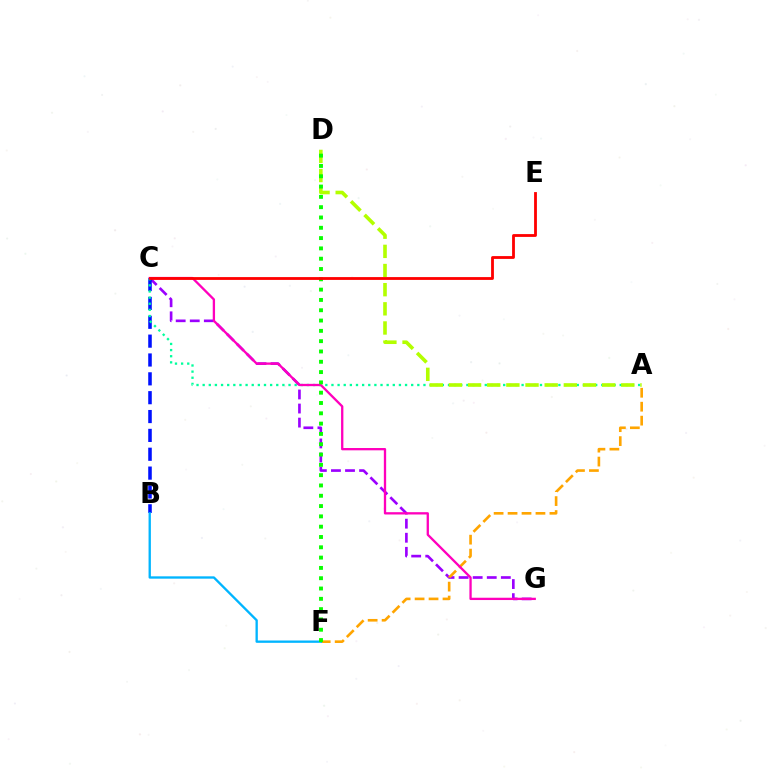{('C', 'G'): [{'color': '#9b00ff', 'line_style': 'dashed', 'thickness': 1.91}, {'color': '#ff00bd', 'line_style': 'solid', 'thickness': 1.66}], ('A', 'F'): [{'color': '#ffa500', 'line_style': 'dashed', 'thickness': 1.9}], ('B', 'C'): [{'color': '#0010ff', 'line_style': 'dashed', 'thickness': 2.56}], ('A', 'C'): [{'color': '#00ff9d', 'line_style': 'dotted', 'thickness': 1.67}], ('A', 'D'): [{'color': '#b3ff00', 'line_style': 'dashed', 'thickness': 2.6}], ('B', 'F'): [{'color': '#00b5ff', 'line_style': 'solid', 'thickness': 1.68}], ('D', 'F'): [{'color': '#08ff00', 'line_style': 'dotted', 'thickness': 2.8}], ('C', 'E'): [{'color': '#ff0000', 'line_style': 'solid', 'thickness': 2.02}]}